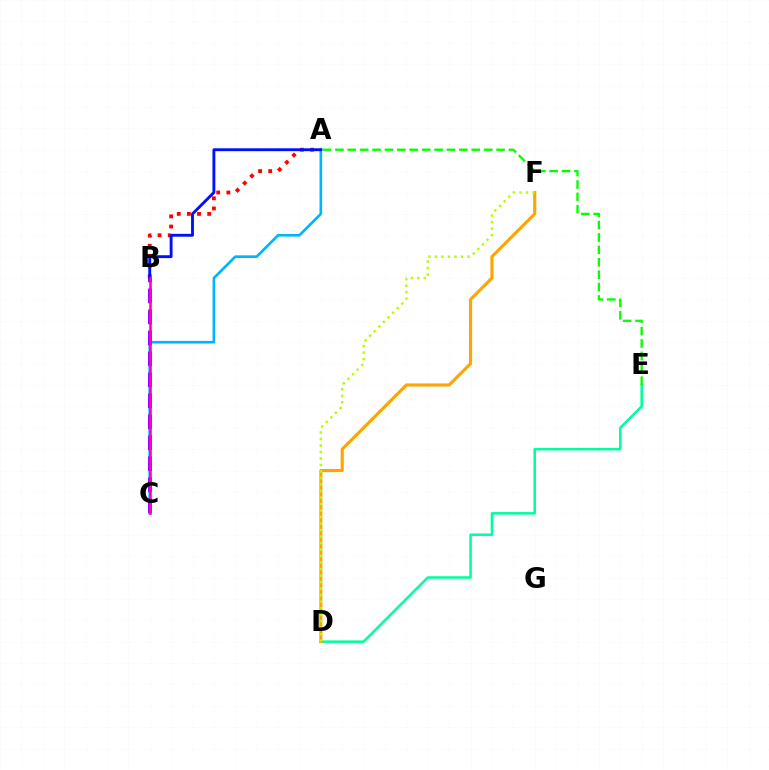{('D', 'E'): [{'color': '#00ff9d', 'line_style': 'solid', 'thickness': 1.82}], ('D', 'F'): [{'color': '#ffa500', 'line_style': 'solid', 'thickness': 2.25}, {'color': '#b3ff00', 'line_style': 'dotted', 'thickness': 1.77}], ('A', 'B'): [{'color': '#ff0000', 'line_style': 'dotted', 'thickness': 2.76}, {'color': '#0010ff', 'line_style': 'solid', 'thickness': 2.07}], ('A', 'C'): [{'color': '#00b5ff', 'line_style': 'solid', 'thickness': 1.9}], ('A', 'E'): [{'color': '#08ff00', 'line_style': 'dashed', 'thickness': 1.68}], ('B', 'C'): [{'color': '#9b00ff', 'line_style': 'dashed', 'thickness': 2.85}, {'color': '#ff00bd', 'line_style': 'solid', 'thickness': 1.85}]}